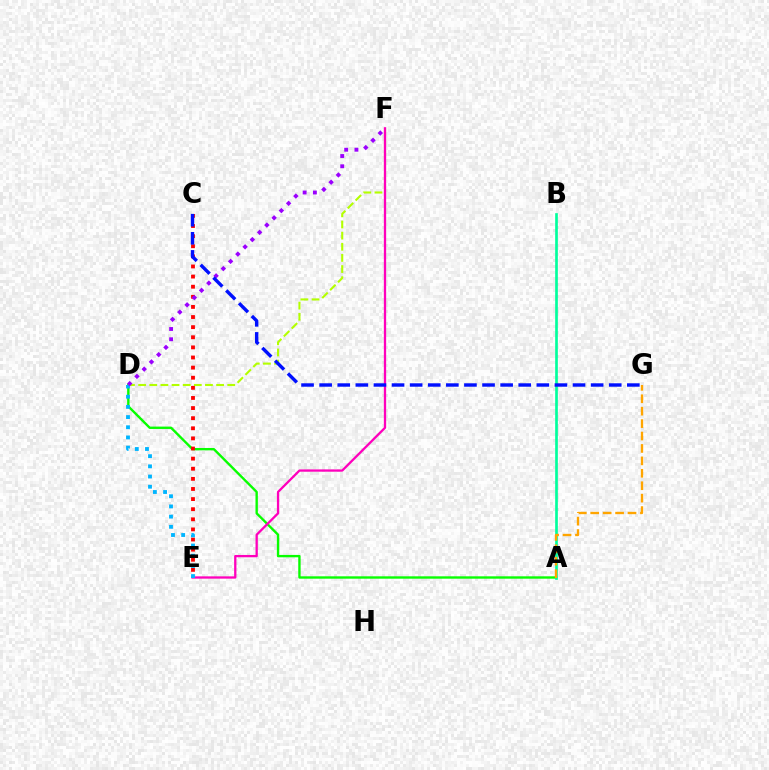{('A', 'D'): [{'color': '#08ff00', 'line_style': 'solid', 'thickness': 1.71}], ('D', 'F'): [{'color': '#b3ff00', 'line_style': 'dashed', 'thickness': 1.51}, {'color': '#9b00ff', 'line_style': 'dotted', 'thickness': 2.79}], ('A', 'B'): [{'color': '#00ff9d', 'line_style': 'solid', 'thickness': 1.92}], ('C', 'E'): [{'color': '#ff0000', 'line_style': 'dotted', 'thickness': 2.75}], ('E', 'F'): [{'color': '#ff00bd', 'line_style': 'solid', 'thickness': 1.65}], ('D', 'E'): [{'color': '#00b5ff', 'line_style': 'dotted', 'thickness': 2.77}], ('A', 'G'): [{'color': '#ffa500', 'line_style': 'dashed', 'thickness': 1.69}], ('C', 'G'): [{'color': '#0010ff', 'line_style': 'dashed', 'thickness': 2.46}]}